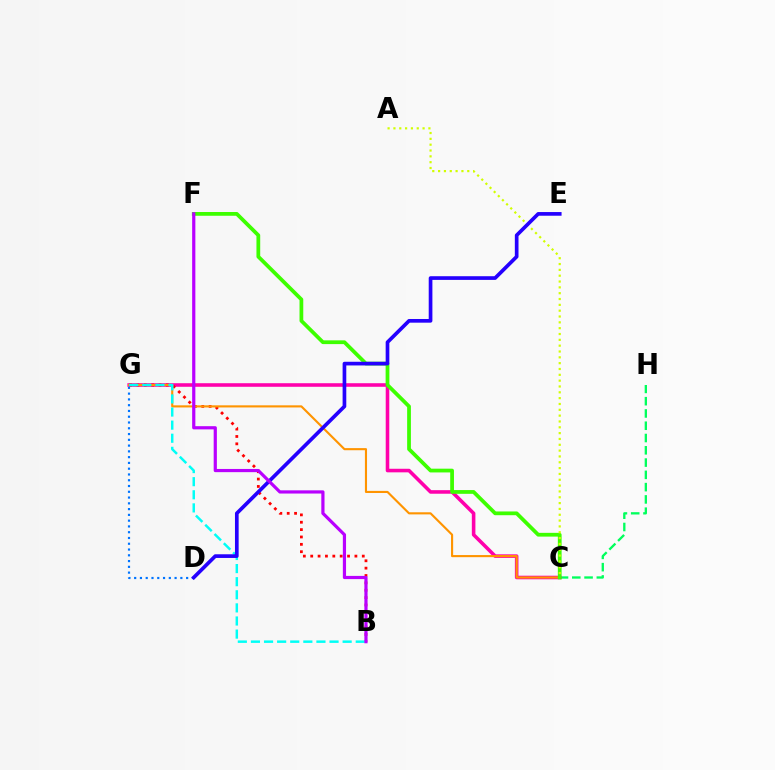{('C', 'H'): [{'color': '#00ff5c', 'line_style': 'dashed', 'thickness': 1.67}], ('C', 'G'): [{'color': '#ff00ac', 'line_style': 'solid', 'thickness': 2.57}, {'color': '#ff9400', 'line_style': 'solid', 'thickness': 1.53}], ('B', 'G'): [{'color': '#ff0000', 'line_style': 'dotted', 'thickness': 2.0}, {'color': '#00fff6', 'line_style': 'dashed', 'thickness': 1.78}], ('C', 'F'): [{'color': '#3dff00', 'line_style': 'solid', 'thickness': 2.7}], ('D', 'G'): [{'color': '#0074ff', 'line_style': 'dotted', 'thickness': 1.57}], ('A', 'C'): [{'color': '#d1ff00', 'line_style': 'dotted', 'thickness': 1.58}], ('D', 'E'): [{'color': '#2500ff', 'line_style': 'solid', 'thickness': 2.65}], ('B', 'F'): [{'color': '#b900ff', 'line_style': 'solid', 'thickness': 2.3}]}